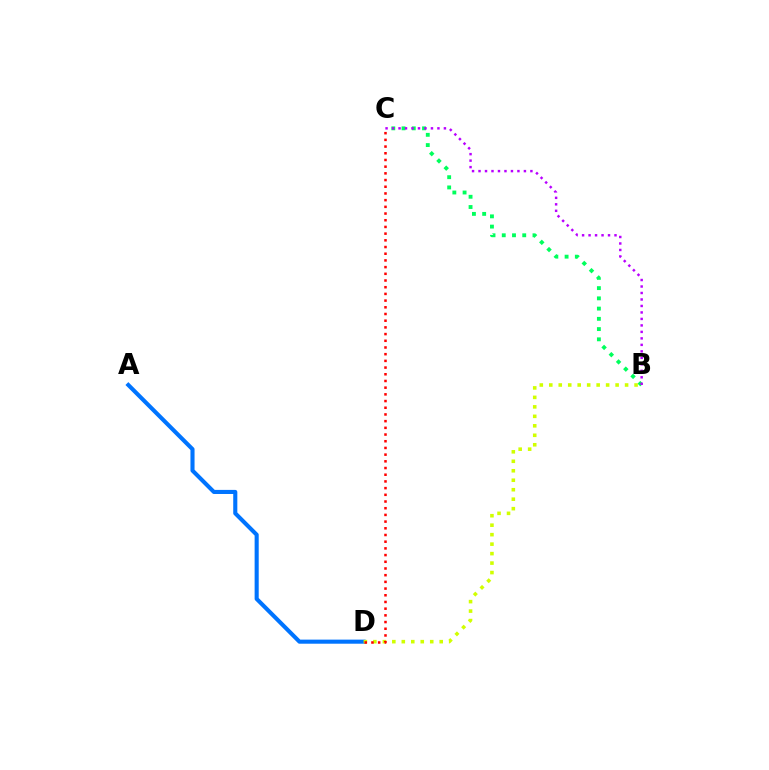{('B', 'C'): [{'color': '#00ff5c', 'line_style': 'dotted', 'thickness': 2.78}, {'color': '#b900ff', 'line_style': 'dotted', 'thickness': 1.76}], ('A', 'D'): [{'color': '#0074ff', 'line_style': 'solid', 'thickness': 2.95}], ('B', 'D'): [{'color': '#d1ff00', 'line_style': 'dotted', 'thickness': 2.57}], ('C', 'D'): [{'color': '#ff0000', 'line_style': 'dotted', 'thickness': 1.82}]}